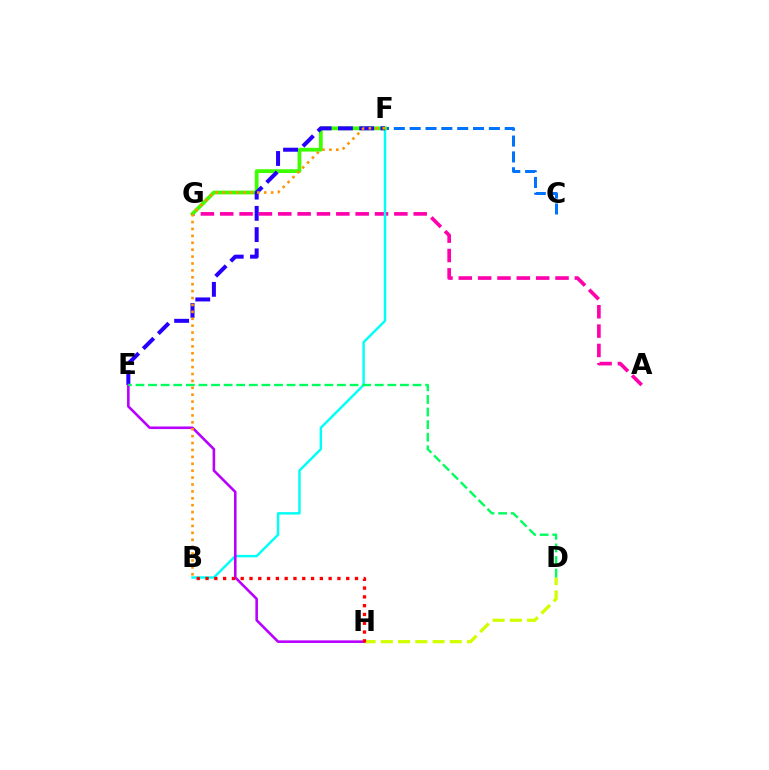{('A', 'G'): [{'color': '#ff00ac', 'line_style': 'dashed', 'thickness': 2.63}], ('B', 'F'): [{'color': '#00fff6', 'line_style': 'solid', 'thickness': 1.75}, {'color': '#ff9400', 'line_style': 'dotted', 'thickness': 1.88}], ('D', 'H'): [{'color': '#d1ff00', 'line_style': 'dashed', 'thickness': 2.34}], ('C', 'F'): [{'color': '#0074ff', 'line_style': 'dashed', 'thickness': 2.15}], ('F', 'G'): [{'color': '#3dff00', 'line_style': 'solid', 'thickness': 2.72}], ('E', 'F'): [{'color': '#2500ff', 'line_style': 'dashed', 'thickness': 2.89}], ('E', 'H'): [{'color': '#b900ff', 'line_style': 'solid', 'thickness': 1.87}], ('D', 'E'): [{'color': '#00ff5c', 'line_style': 'dashed', 'thickness': 1.71}], ('B', 'H'): [{'color': '#ff0000', 'line_style': 'dotted', 'thickness': 2.39}]}